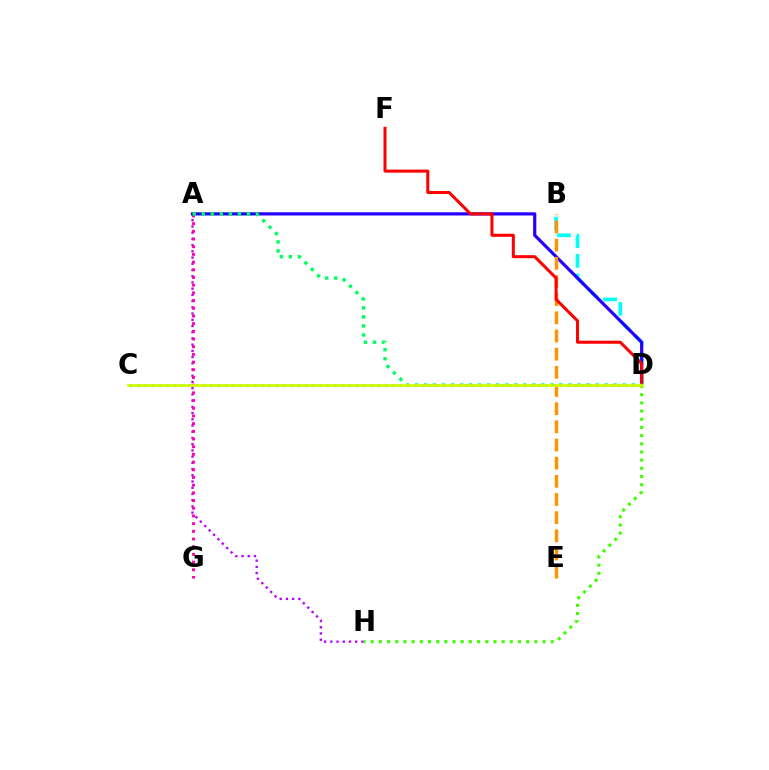{('A', 'H'): [{'color': '#b900ff', 'line_style': 'dotted', 'thickness': 1.69}], ('A', 'G'): [{'color': '#ff00ac', 'line_style': 'dotted', 'thickness': 2.09}], ('B', 'D'): [{'color': '#00fff6', 'line_style': 'dashed', 'thickness': 2.66}], ('A', 'D'): [{'color': '#2500ff', 'line_style': 'solid', 'thickness': 2.3}, {'color': '#00ff5c', 'line_style': 'dotted', 'thickness': 2.45}], ('B', 'E'): [{'color': '#ff9400', 'line_style': 'dashed', 'thickness': 2.47}], ('D', 'F'): [{'color': '#ff0000', 'line_style': 'solid', 'thickness': 2.18}], ('C', 'D'): [{'color': '#0074ff', 'line_style': 'dotted', 'thickness': 1.98}, {'color': '#d1ff00', 'line_style': 'solid', 'thickness': 1.98}], ('D', 'H'): [{'color': '#3dff00', 'line_style': 'dotted', 'thickness': 2.22}]}